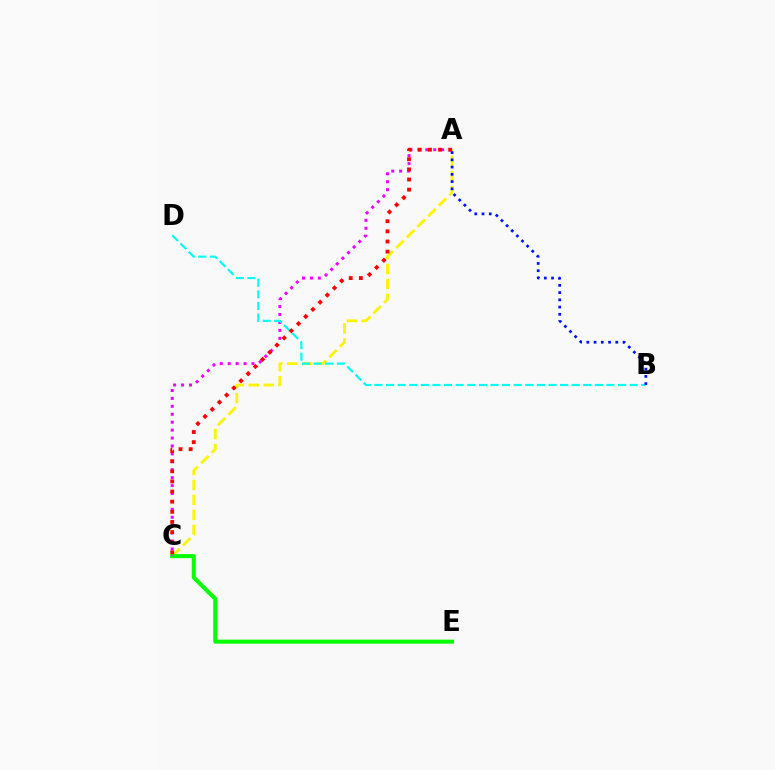{('A', 'C'): [{'color': '#fcf500', 'line_style': 'dashed', 'thickness': 2.03}, {'color': '#ee00ff', 'line_style': 'dotted', 'thickness': 2.15}, {'color': '#ff0000', 'line_style': 'dotted', 'thickness': 2.75}], ('C', 'E'): [{'color': '#08ff00', 'line_style': 'solid', 'thickness': 2.91}], ('B', 'D'): [{'color': '#00fff6', 'line_style': 'dashed', 'thickness': 1.58}], ('A', 'B'): [{'color': '#0010ff', 'line_style': 'dotted', 'thickness': 1.97}]}